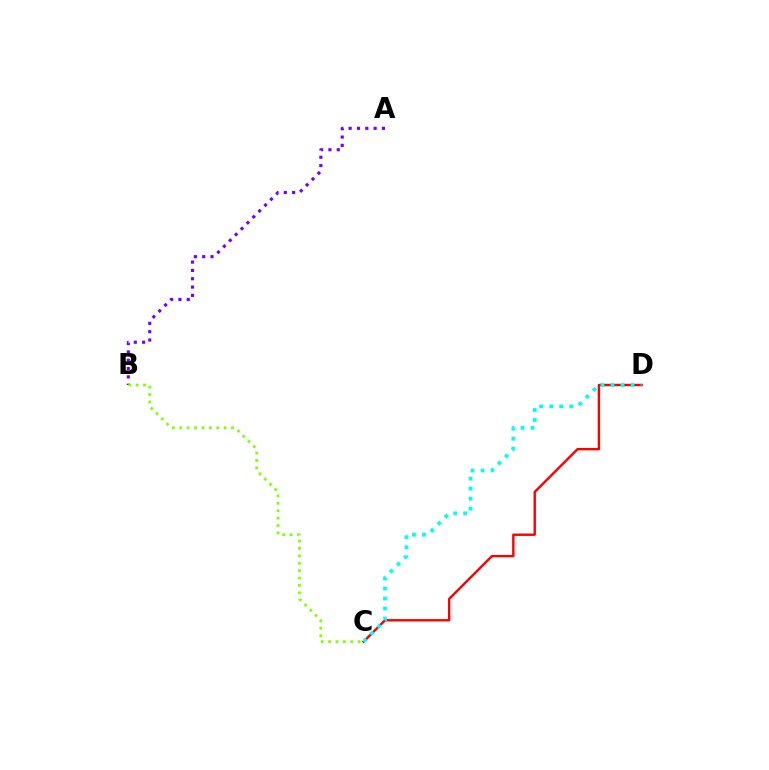{('A', 'B'): [{'color': '#7200ff', 'line_style': 'dotted', 'thickness': 2.26}], ('C', 'D'): [{'color': '#ff0000', 'line_style': 'solid', 'thickness': 1.73}, {'color': '#00fff6', 'line_style': 'dotted', 'thickness': 2.72}], ('B', 'C'): [{'color': '#84ff00', 'line_style': 'dotted', 'thickness': 2.01}]}